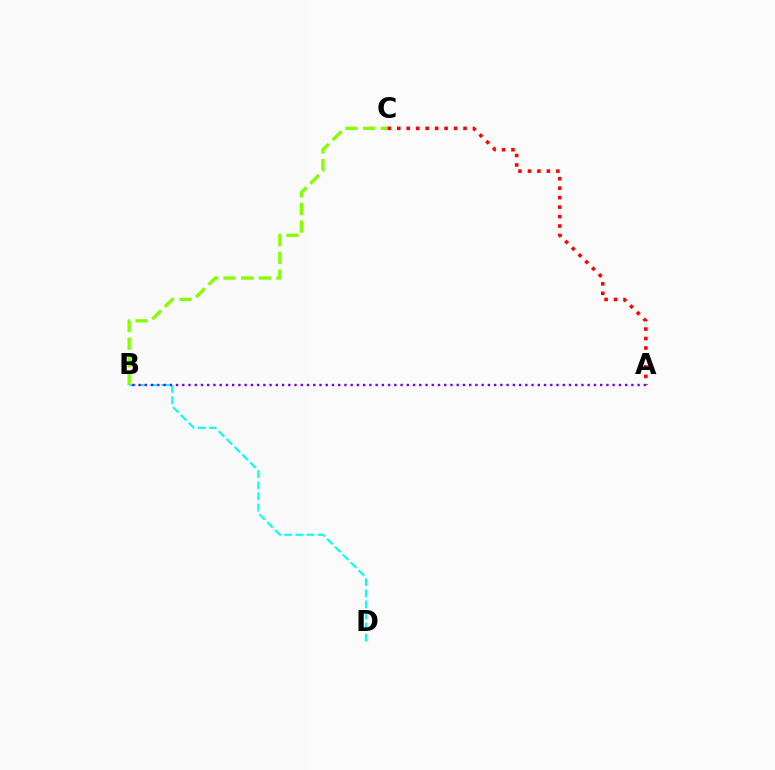{('B', 'C'): [{'color': '#84ff00', 'line_style': 'dashed', 'thickness': 2.39}], ('B', 'D'): [{'color': '#00fff6', 'line_style': 'dashed', 'thickness': 1.51}], ('A', 'C'): [{'color': '#ff0000', 'line_style': 'dotted', 'thickness': 2.57}], ('A', 'B'): [{'color': '#7200ff', 'line_style': 'dotted', 'thickness': 1.69}]}